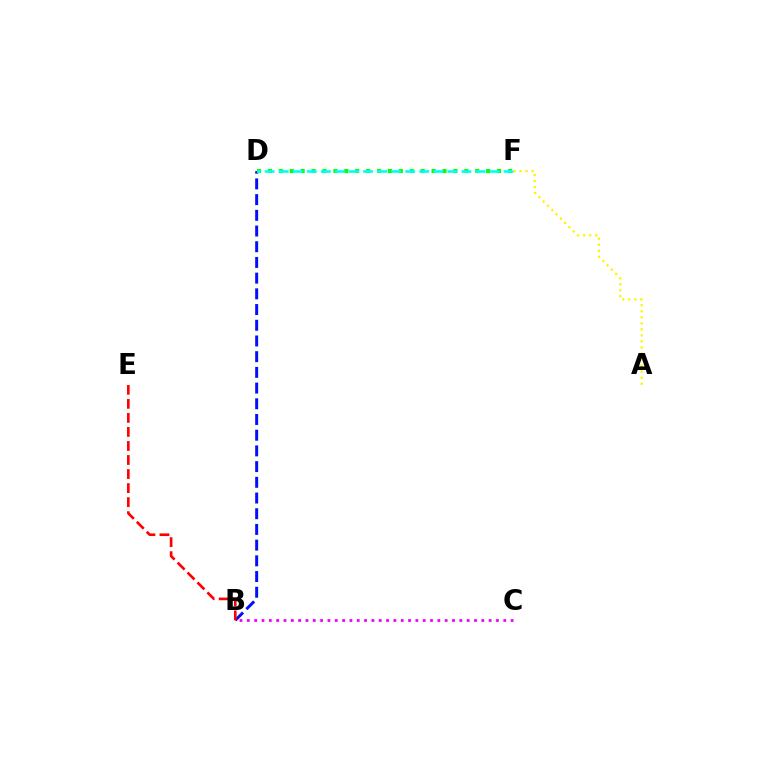{('B', 'D'): [{'color': '#0010ff', 'line_style': 'dashed', 'thickness': 2.13}], ('D', 'F'): [{'color': '#08ff00', 'line_style': 'dotted', 'thickness': 2.96}, {'color': '#00fff6', 'line_style': 'dashed', 'thickness': 1.91}], ('B', 'C'): [{'color': '#ee00ff', 'line_style': 'dotted', 'thickness': 1.99}], ('B', 'E'): [{'color': '#ff0000', 'line_style': 'dashed', 'thickness': 1.91}], ('A', 'F'): [{'color': '#fcf500', 'line_style': 'dotted', 'thickness': 1.64}]}